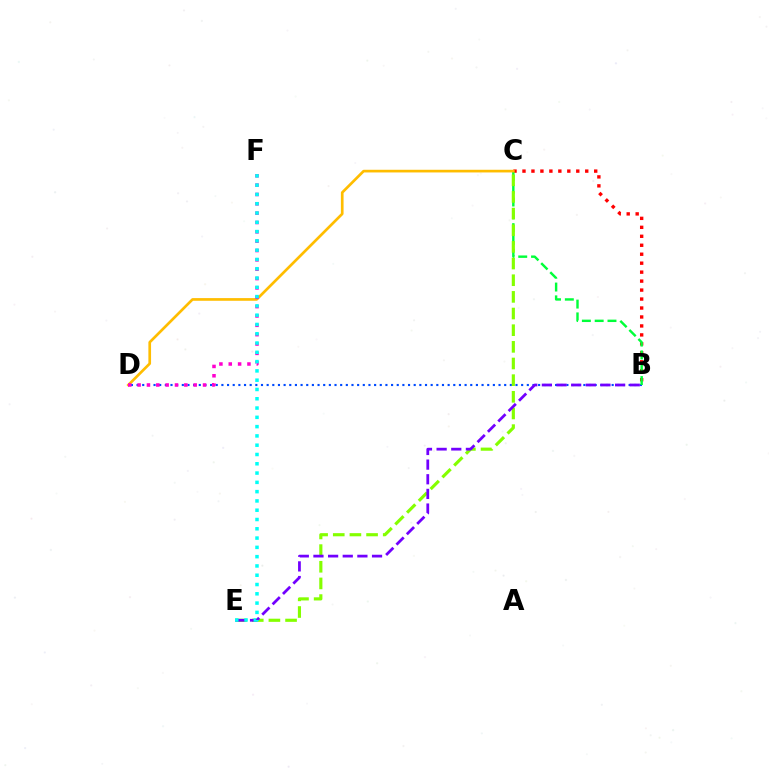{('B', 'C'): [{'color': '#ff0000', 'line_style': 'dotted', 'thickness': 2.44}, {'color': '#00ff39', 'line_style': 'dashed', 'thickness': 1.74}], ('B', 'D'): [{'color': '#004bff', 'line_style': 'dotted', 'thickness': 1.54}], ('C', 'D'): [{'color': '#ffbd00', 'line_style': 'solid', 'thickness': 1.93}], ('D', 'F'): [{'color': '#ff00cf', 'line_style': 'dotted', 'thickness': 2.54}], ('C', 'E'): [{'color': '#84ff00', 'line_style': 'dashed', 'thickness': 2.26}], ('B', 'E'): [{'color': '#7200ff', 'line_style': 'dashed', 'thickness': 1.99}], ('E', 'F'): [{'color': '#00fff6', 'line_style': 'dotted', 'thickness': 2.52}]}